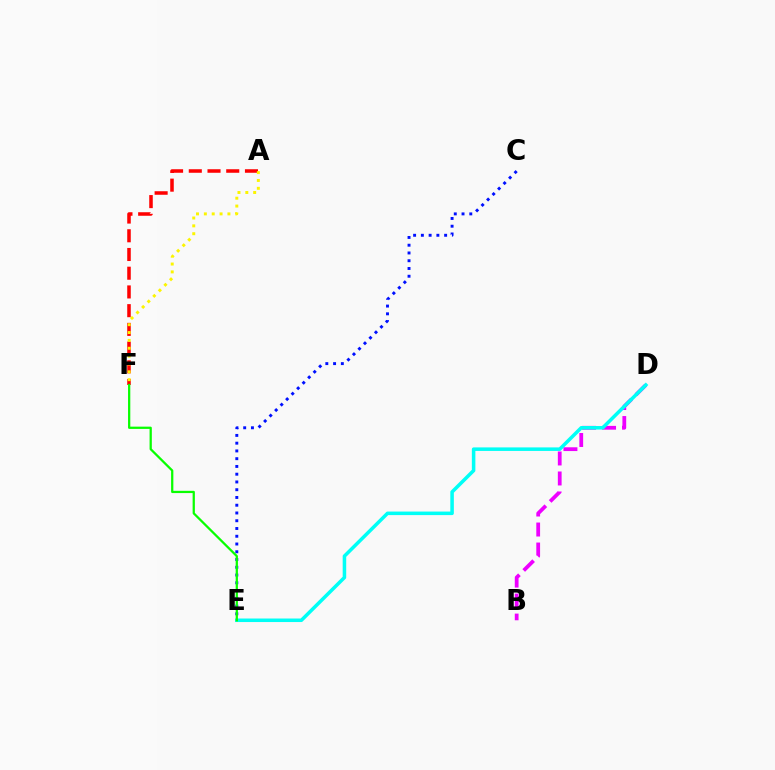{('C', 'E'): [{'color': '#0010ff', 'line_style': 'dotted', 'thickness': 2.11}], ('A', 'F'): [{'color': '#ff0000', 'line_style': 'dashed', 'thickness': 2.54}, {'color': '#fcf500', 'line_style': 'dotted', 'thickness': 2.13}], ('B', 'D'): [{'color': '#ee00ff', 'line_style': 'dashed', 'thickness': 2.72}], ('D', 'E'): [{'color': '#00fff6', 'line_style': 'solid', 'thickness': 2.54}], ('E', 'F'): [{'color': '#08ff00', 'line_style': 'solid', 'thickness': 1.63}]}